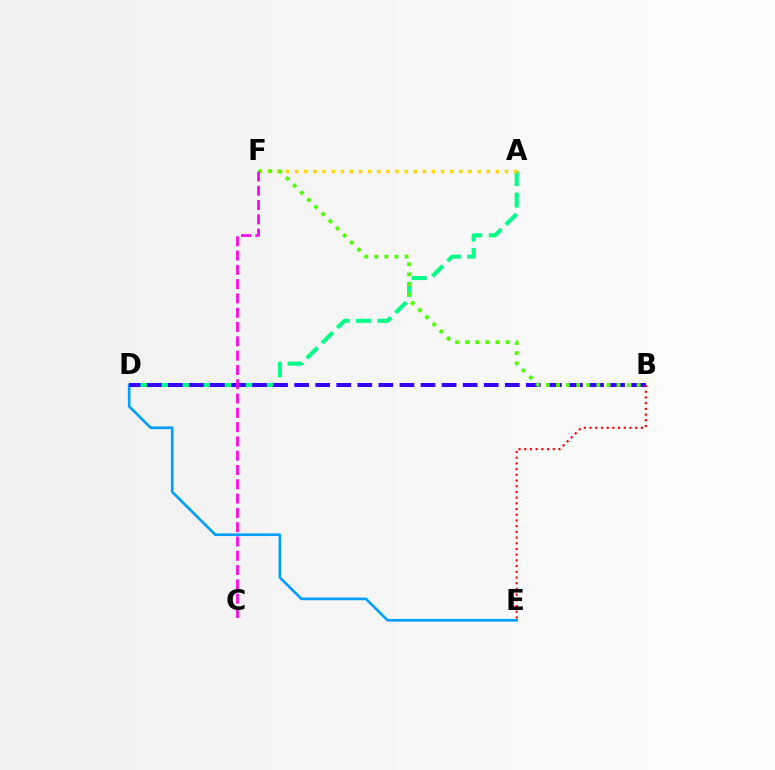{('D', 'E'): [{'color': '#009eff', 'line_style': 'solid', 'thickness': 1.91}], ('A', 'D'): [{'color': '#00ff86', 'line_style': 'dashed', 'thickness': 2.92}], ('A', 'F'): [{'color': '#ffd500', 'line_style': 'dotted', 'thickness': 2.48}], ('B', 'D'): [{'color': '#3700ff', 'line_style': 'dashed', 'thickness': 2.86}], ('B', 'F'): [{'color': '#4fff00', 'line_style': 'dotted', 'thickness': 2.74}], ('C', 'F'): [{'color': '#ff00ed', 'line_style': 'dashed', 'thickness': 1.94}], ('B', 'E'): [{'color': '#ff0000', 'line_style': 'dotted', 'thickness': 1.55}]}